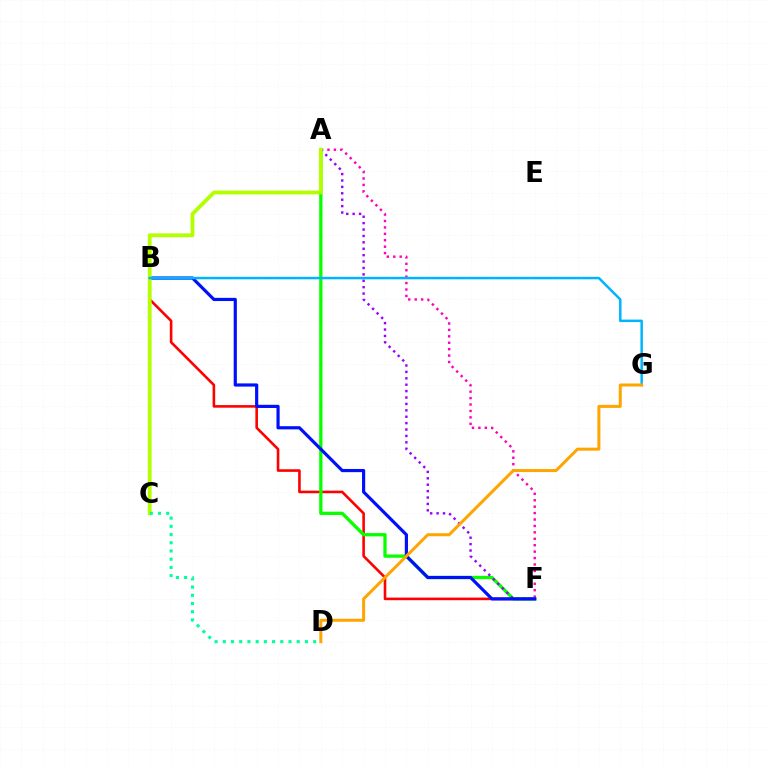{('B', 'F'): [{'color': '#ff0000', 'line_style': 'solid', 'thickness': 1.88}, {'color': '#0010ff', 'line_style': 'solid', 'thickness': 2.29}], ('A', 'F'): [{'color': '#08ff00', 'line_style': 'solid', 'thickness': 2.38}, {'color': '#ff00bd', 'line_style': 'dotted', 'thickness': 1.74}, {'color': '#9b00ff', 'line_style': 'dotted', 'thickness': 1.74}], ('A', 'C'): [{'color': '#b3ff00', 'line_style': 'solid', 'thickness': 2.74}], ('C', 'D'): [{'color': '#00ff9d', 'line_style': 'dotted', 'thickness': 2.23}], ('B', 'G'): [{'color': '#00b5ff', 'line_style': 'solid', 'thickness': 1.79}], ('D', 'G'): [{'color': '#ffa500', 'line_style': 'solid', 'thickness': 2.16}]}